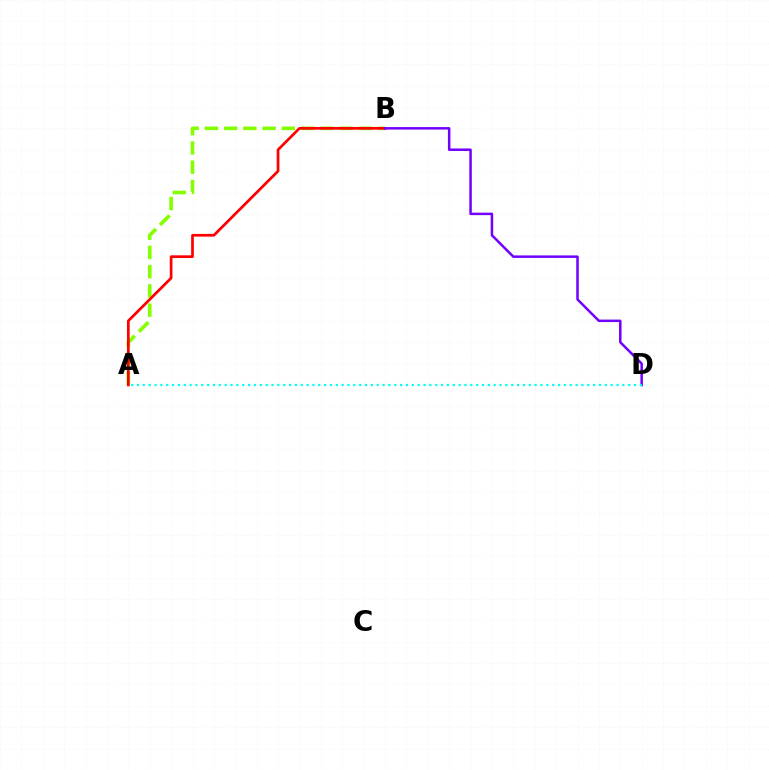{('A', 'B'): [{'color': '#84ff00', 'line_style': 'dashed', 'thickness': 2.61}, {'color': '#ff0000', 'line_style': 'solid', 'thickness': 1.96}], ('B', 'D'): [{'color': '#7200ff', 'line_style': 'solid', 'thickness': 1.8}], ('A', 'D'): [{'color': '#00fff6', 'line_style': 'dotted', 'thickness': 1.59}]}